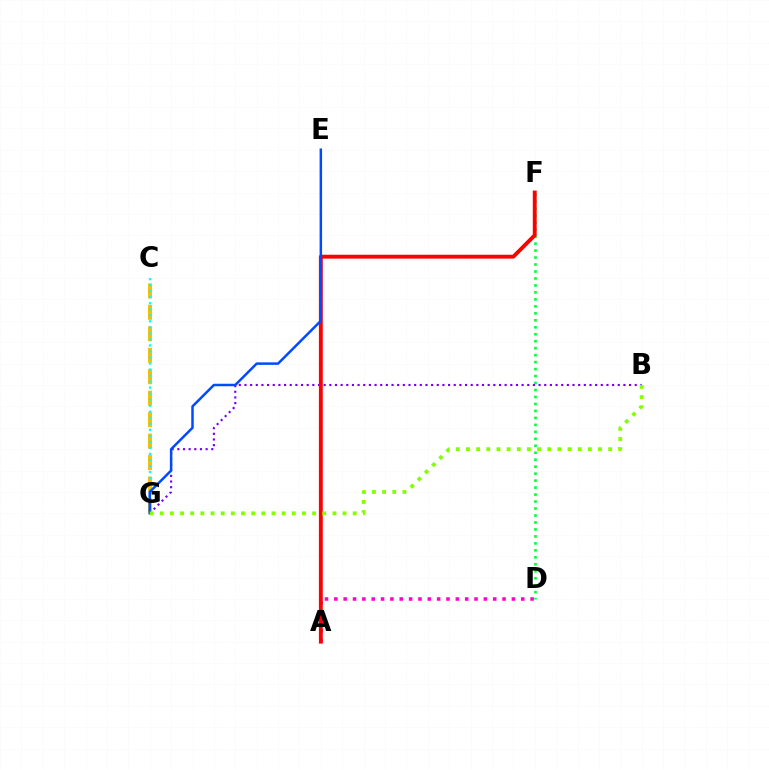{('A', 'D'): [{'color': '#ff00cf', 'line_style': 'dotted', 'thickness': 2.54}], ('C', 'G'): [{'color': '#ffbd00', 'line_style': 'dashed', 'thickness': 2.92}, {'color': '#00fff6', 'line_style': 'dotted', 'thickness': 1.64}], ('D', 'F'): [{'color': '#00ff39', 'line_style': 'dotted', 'thickness': 1.89}], ('B', 'G'): [{'color': '#7200ff', 'line_style': 'dotted', 'thickness': 1.54}, {'color': '#84ff00', 'line_style': 'dotted', 'thickness': 2.76}], ('A', 'F'): [{'color': '#ff0000', 'line_style': 'solid', 'thickness': 2.79}], ('E', 'G'): [{'color': '#004bff', 'line_style': 'solid', 'thickness': 1.8}]}